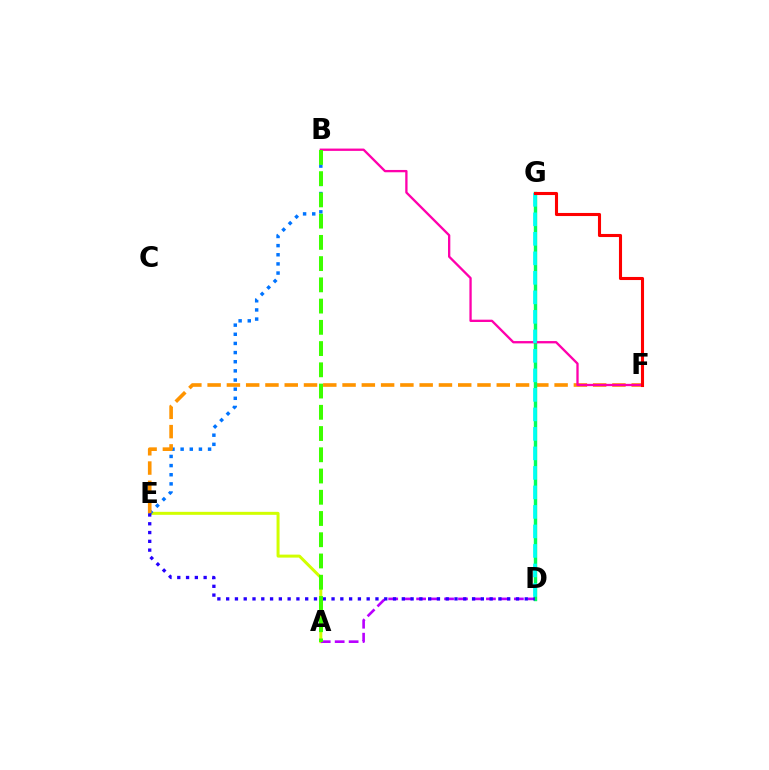{('A', 'E'): [{'color': '#d1ff00', 'line_style': 'solid', 'thickness': 2.16}], ('B', 'E'): [{'color': '#0074ff', 'line_style': 'dotted', 'thickness': 2.49}], ('A', 'D'): [{'color': '#b900ff', 'line_style': 'dashed', 'thickness': 1.9}], ('E', 'F'): [{'color': '#ff9400', 'line_style': 'dashed', 'thickness': 2.62}], ('D', 'G'): [{'color': '#00ff5c', 'line_style': 'solid', 'thickness': 2.45}, {'color': '#00fff6', 'line_style': 'dashed', 'thickness': 2.65}], ('B', 'F'): [{'color': '#ff00ac', 'line_style': 'solid', 'thickness': 1.67}], ('F', 'G'): [{'color': '#ff0000', 'line_style': 'solid', 'thickness': 2.22}], ('D', 'E'): [{'color': '#2500ff', 'line_style': 'dotted', 'thickness': 2.39}], ('A', 'B'): [{'color': '#3dff00', 'line_style': 'dashed', 'thickness': 2.89}]}